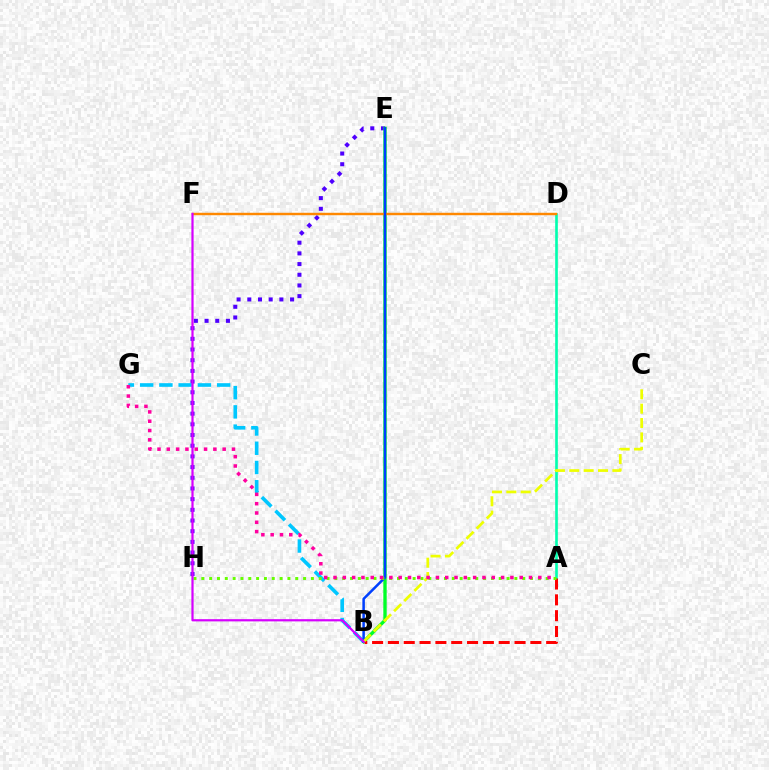{('E', 'H'): [{'color': '#4f00ff', 'line_style': 'dotted', 'thickness': 2.9}], ('A', 'D'): [{'color': '#00ffaf', 'line_style': 'solid', 'thickness': 1.9}], ('B', 'E'): [{'color': '#00ff27', 'line_style': 'solid', 'thickness': 2.41}, {'color': '#003fff', 'line_style': 'solid', 'thickness': 1.81}], ('B', 'G'): [{'color': '#00c7ff', 'line_style': 'dashed', 'thickness': 2.62}], ('A', 'B'): [{'color': '#ff0000', 'line_style': 'dashed', 'thickness': 2.15}], ('D', 'F'): [{'color': '#ff8800', 'line_style': 'solid', 'thickness': 1.75}], ('A', 'H'): [{'color': '#66ff00', 'line_style': 'dotted', 'thickness': 2.13}], ('B', 'C'): [{'color': '#eeff00', 'line_style': 'dashed', 'thickness': 1.95}], ('B', 'F'): [{'color': '#d600ff', 'line_style': 'solid', 'thickness': 1.59}], ('A', 'G'): [{'color': '#ff00a0', 'line_style': 'dotted', 'thickness': 2.53}]}